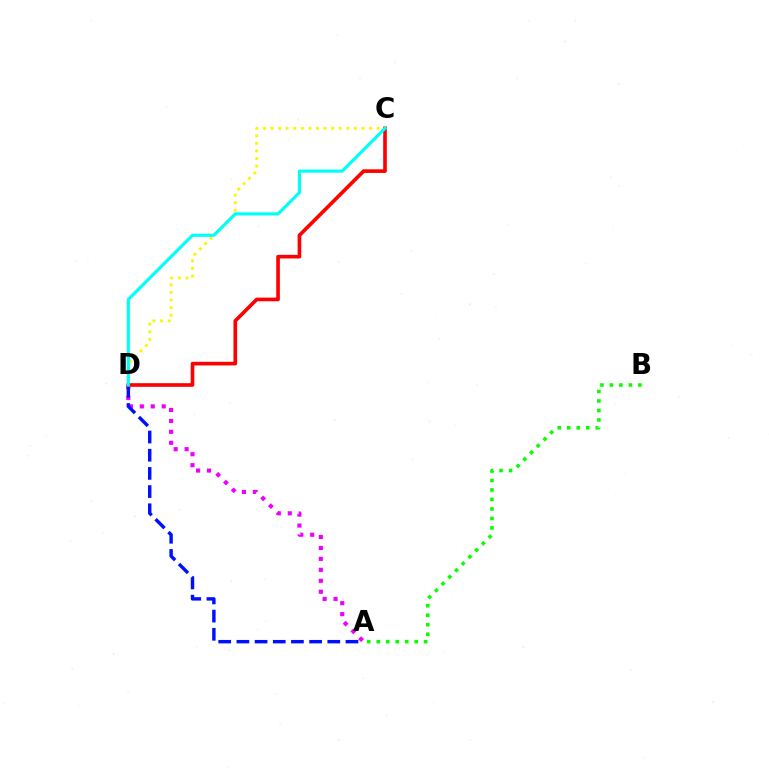{('A', 'D'): [{'color': '#ee00ff', 'line_style': 'dotted', 'thickness': 2.97}, {'color': '#0010ff', 'line_style': 'dashed', 'thickness': 2.47}], ('A', 'B'): [{'color': '#08ff00', 'line_style': 'dotted', 'thickness': 2.58}], ('C', 'D'): [{'color': '#fcf500', 'line_style': 'dotted', 'thickness': 2.06}, {'color': '#ff0000', 'line_style': 'solid', 'thickness': 2.62}, {'color': '#00fff6', 'line_style': 'solid', 'thickness': 2.26}]}